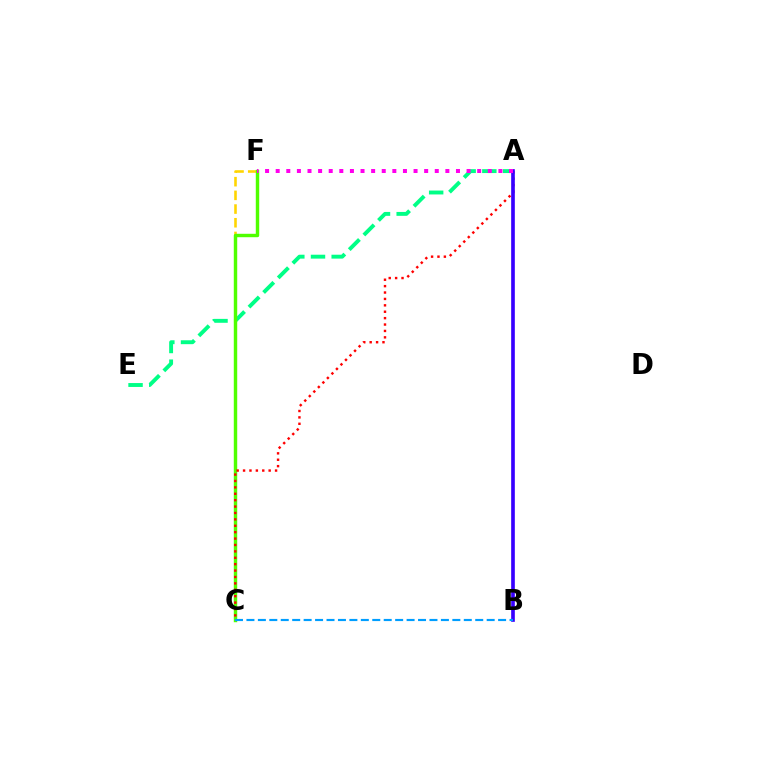{('C', 'F'): [{'color': '#ffd500', 'line_style': 'dashed', 'thickness': 1.86}, {'color': '#4fff00', 'line_style': 'solid', 'thickness': 2.47}], ('A', 'E'): [{'color': '#00ff86', 'line_style': 'dashed', 'thickness': 2.81}], ('A', 'C'): [{'color': '#ff0000', 'line_style': 'dotted', 'thickness': 1.74}], ('A', 'B'): [{'color': '#3700ff', 'line_style': 'solid', 'thickness': 2.63}], ('A', 'F'): [{'color': '#ff00ed', 'line_style': 'dotted', 'thickness': 2.88}], ('B', 'C'): [{'color': '#009eff', 'line_style': 'dashed', 'thickness': 1.55}]}